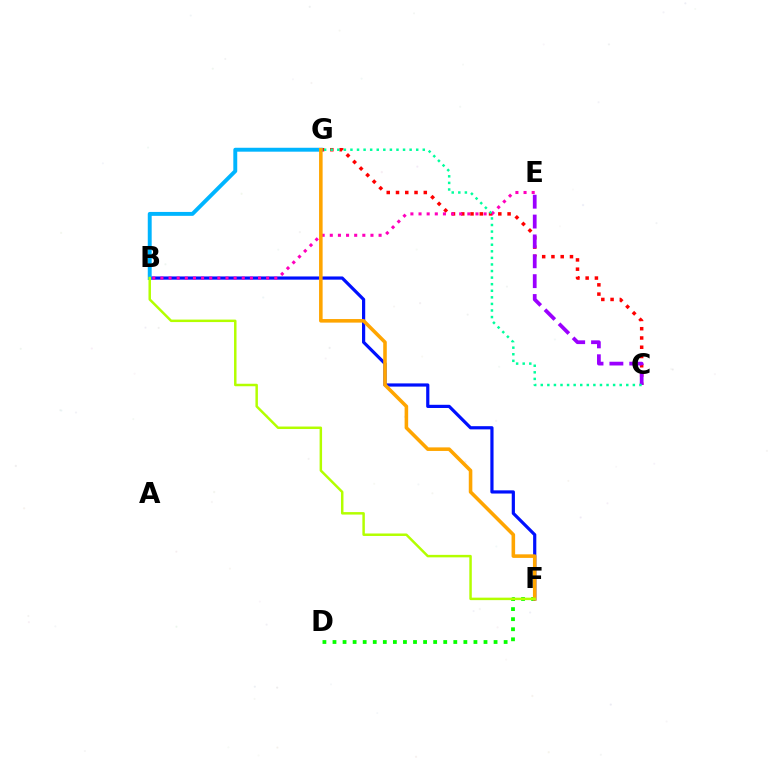{('D', 'F'): [{'color': '#08ff00', 'line_style': 'dotted', 'thickness': 2.74}], ('C', 'G'): [{'color': '#ff0000', 'line_style': 'dotted', 'thickness': 2.52}, {'color': '#00ff9d', 'line_style': 'dotted', 'thickness': 1.79}], ('B', 'F'): [{'color': '#0010ff', 'line_style': 'solid', 'thickness': 2.3}, {'color': '#b3ff00', 'line_style': 'solid', 'thickness': 1.79}], ('B', 'E'): [{'color': '#ff00bd', 'line_style': 'dotted', 'thickness': 2.21}], ('B', 'G'): [{'color': '#00b5ff', 'line_style': 'solid', 'thickness': 2.82}], ('C', 'E'): [{'color': '#9b00ff', 'line_style': 'dashed', 'thickness': 2.7}], ('F', 'G'): [{'color': '#ffa500', 'line_style': 'solid', 'thickness': 2.57}]}